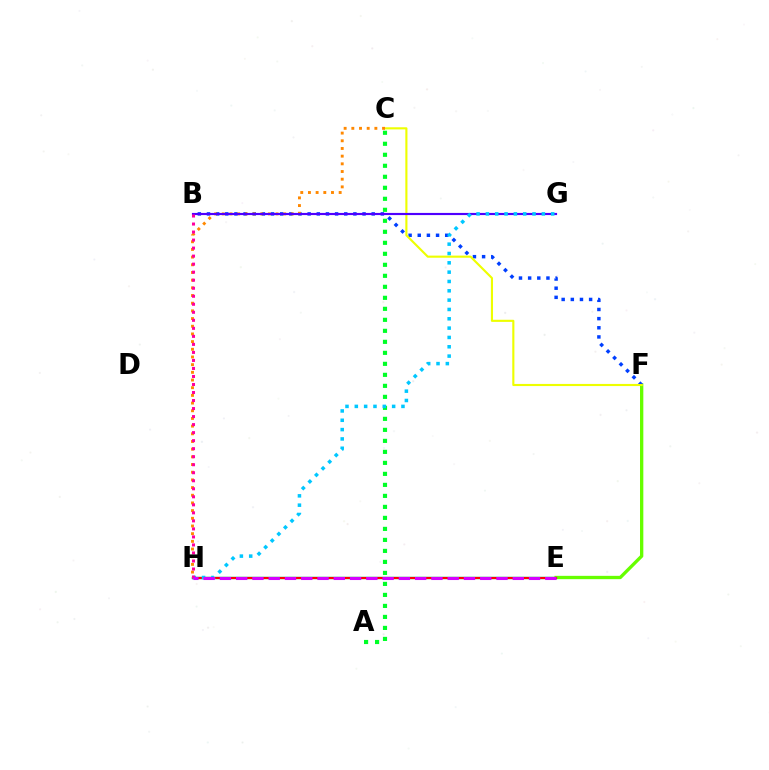{('E', 'H'): [{'color': '#00ffaf', 'line_style': 'solid', 'thickness': 1.77}, {'color': '#ff0000', 'line_style': 'solid', 'thickness': 1.58}, {'color': '#d600ff', 'line_style': 'dashed', 'thickness': 2.21}], ('A', 'C'): [{'color': '#00ff27', 'line_style': 'dotted', 'thickness': 2.99}], ('E', 'F'): [{'color': '#66ff00', 'line_style': 'solid', 'thickness': 2.39}], ('B', 'F'): [{'color': '#003fff', 'line_style': 'dotted', 'thickness': 2.49}], ('C', 'F'): [{'color': '#eeff00', 'line_style': 'solid', 'thickness': 1.53}], ('C', 'H'): [{'color': '#ff8800', 'line_style': 'dotted', 'thickness': 2.09}], ('B', 'G'): [{'color': '#4f00ff', 'line_style': 'solid', 'thickness': 1.55}], ('G', 'H'): [{'color': '#00c7ff', 'line_style': 'dotted', 'thickness': 2.53}], ('B', 'H'): [{'color': '#ff00a0', 'line_style': 'dotted', 'thickness': 2.18}]}